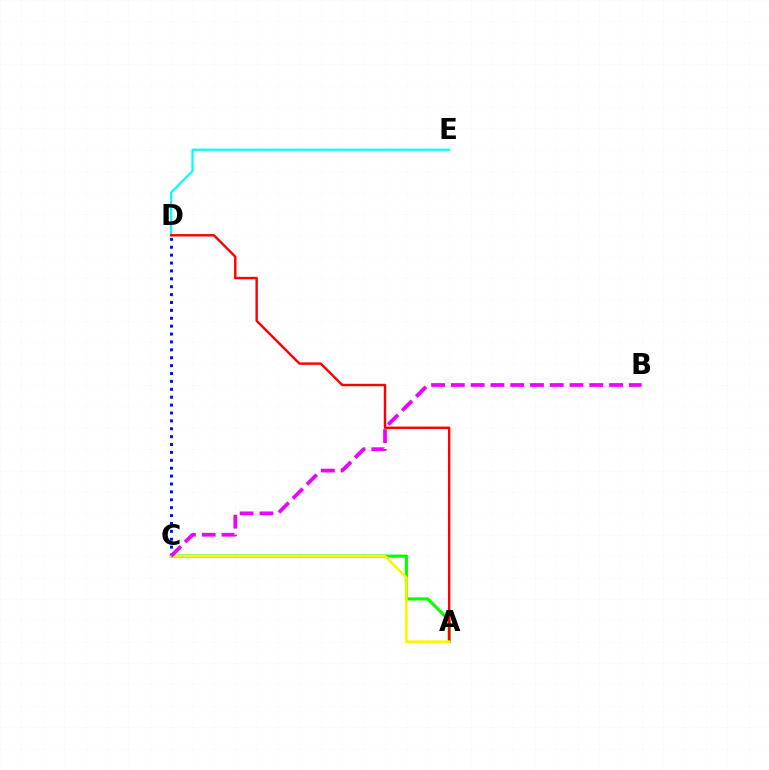{('D', 'E'): [{'color': '#00fff6', 'line_style': 'solid', 'thickness': 1.59}], ('A', 'C'): [{'color': '#08ff00', 'line_style': 'solid', 'thickness': 2.24}, {'color': '#fcf500', 'line_style': 'solid', 'thickness': 1.84}], ('C', 'D'): [{'color': '#0010ff', 'line_style': 'dotted', 'thickness': 2.14}], ('A', 'D'): [{'color': '#ff0000', 'line_style': 'solid', 'thickness': 1.75}], ('B', 'C'): [{'color': '#ee00ff', 'line_style': 'dashed', 'thickness': 2.69}]}